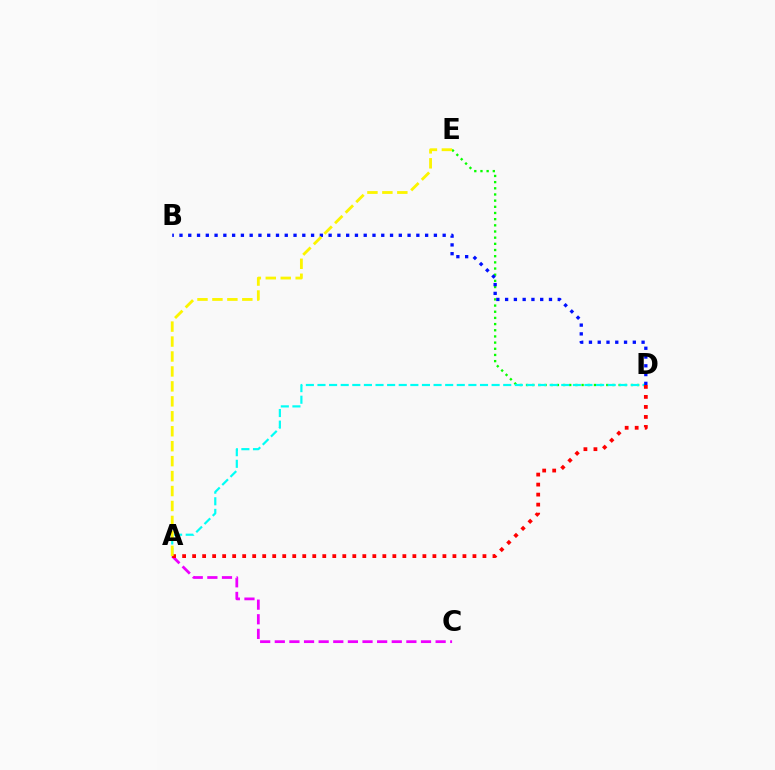{('D', 'E'): [{'color': '#08ff00', 'line_style': 'dotted', 'thickness': 1.68}], ('A', 'D'): [{'color': '#00fff6', 'line_style': 'dashed', 'thickness': 1.58}, {'color': '#ff0000', 'line_style': 'dotted', 'thickness': 2.72}], ('A', 'C'): [{'color': '#ee00ff', 'line_style': 'dashed', 'thickness': 1.99}], ('B', 'D'): [{'color': '#0010ff', 'line_style': 'dotted', 'thickness': 2.38}], ('A', 'E'): [{'color': '#fcf500', 'line_style': 'dashed', 'thickness': 2.03}]}